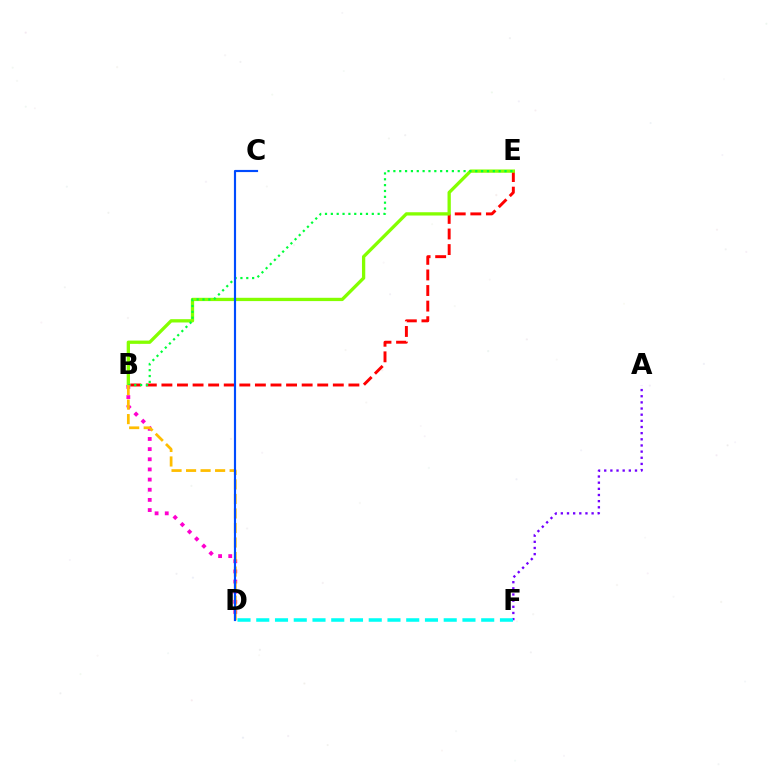{('B', 'E'): [{'color': '#ff0000', 'line_style': 'dashed', 'thickness': 2.12}, {'color': '#84ff00', 'line_style': 'solid', 'thickness': 2.37}, {'color': '#00ff39', 'line_style': 'dotted', 'thickness': 1.59}], ('A', 'F'): [{'color': '#7200ff', 'line_style': 'dotted', 'thickness': 1.67}], ('D', 'F'): [{'color': '#00fff6', 'line_style': 'dashed', 'thickness': 2.55}], ('B', 'D'): [{'color': '#ff00cf', 'line_style': 'dotted', 'thickness': 2.76}, {'color': '#ffbd00', 'line_style': 'dashed', 'thickness': 1.97}], ('C', 'D'): [{'color': '#004bff', 'line_style': 'solid', 'thickness': 1.55}]}